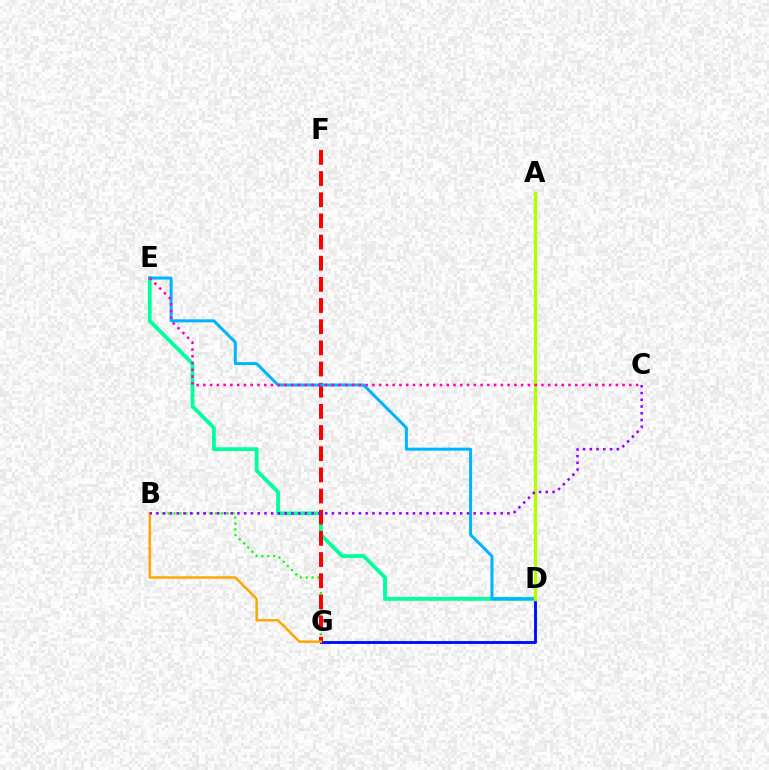{('D', 'G'): [{'color': '#0010ff', 'line_style': 'solid', 'thickness': 2.1}], ('D', 'E'): [{'color': '#00ff9d', 'line_style': 'solid', 'thickness': 2.74}, {'color': '#00b5ff', 'line_style': 'solid', 'thickness': 2.17}], ('B', 'G'): [{'color': '#08ff00', 'line_style': 'dotted', 'thickness': 1.61}, {'color': '#ffa500', 'line_style': 'solid', 'thickness': 1.76}], ('F', 'G'): [{'color': '#ff0000', 'line_style': 'dashed', 'thickness': 2.88}], ('A', 'D'): [{'color': '#b3ff00', 'line_style': 'solid', 'thickness': 2.4}], ('B', 'C'): [{'color': '#9b00ff', 'line_style': 'dotted', 'thickness': 1.83}], ('C', 'E'): [{'color': '#ff00bd', 'line_style': 'dotted', 'thickness': 1.84}]}